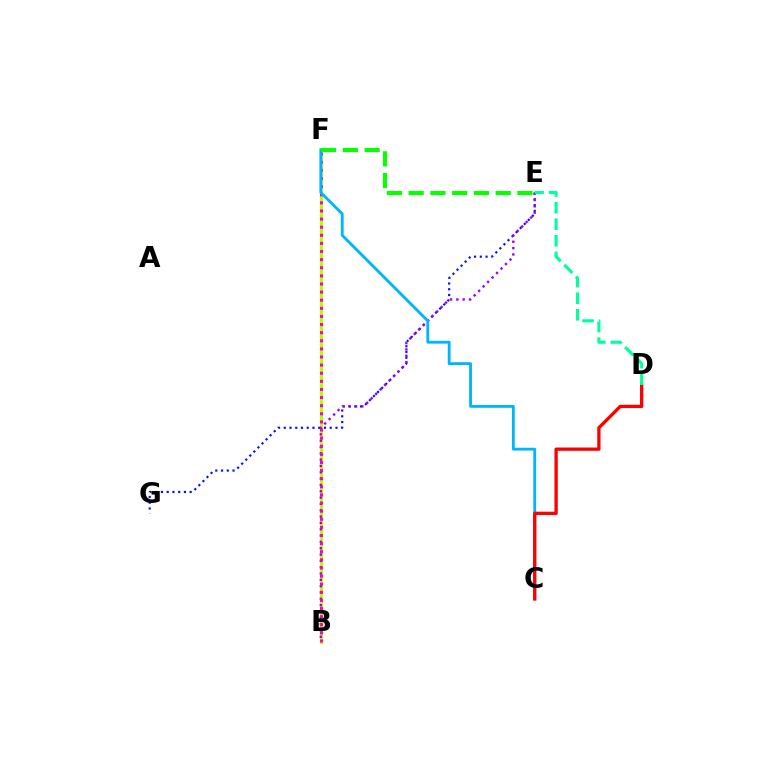{('B', 'F'): [{'color': '#ffa500', 'line_style': 'solid', 'thickness': 1.83}, {'color': '#b3ff00', 'line_style': 'solid', 'thickness': 2.29}, {'color': '#ff00bd', 'line_style': 'dotted', 'thickness': 2.2}], ('E', 'G'): [{'color': '#0010ff', 'line_style': 'dotted', 'thickness': 1.56}], ('B', 'E'): [{'color': '#9b00ff', 'line_style': 'dotted', 'thickness': 1.72}], ('C', 'F'): [{'color': '#00b5ff', 'line_style': 'solid', 'thickness': 2.04}], ('C', 'D'): [{'color': '#ff0000', 'line_style': 'solid', 'thickness': 2.38}], ('D', 'E'): [{'color': '#00ff9d', 'line_style': 'dashed', 'thickness': 2.25}], ('E', 'F'): [{'color': '#08ff00', 'line_style': 'dashed', 'thickness': 2.96}]}